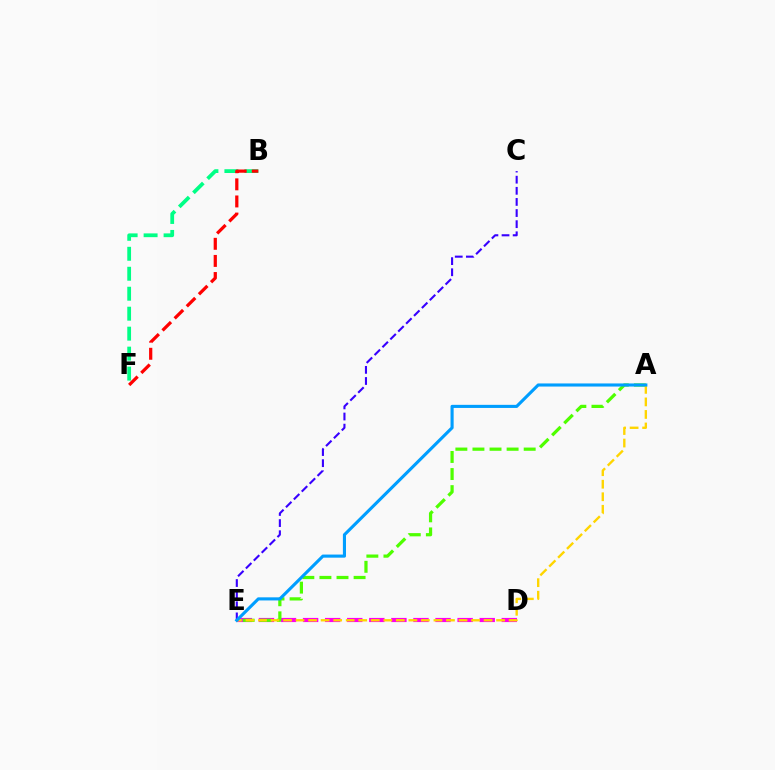{('D', 'E'): [{'color': '#ff00ed', 'line_style': 'dashed', 'thickness': 3.0}], ('A', 'E'): [{'color': '#4fff00', 'line_style': 'dashed', 'thickness': 2.32}, {'color': '#ffd500', 'line_style': 'dashed', 'thickness': 1.7}, {'color': '#009eff', 'line_style': 'solid', 'thickness': 2.24}], ('B', 'F'): [{'color': '#00ff86', 'line_style': 'dashed', 'thickness': 2.71}, {'color': '#ff0000', 'line_style': 'dashed', 'thickness': 2.32}], ('C', 'E'): [{'color': '#3700ff', 'line_style': 'dashed', 'thickness': 1.51}]}